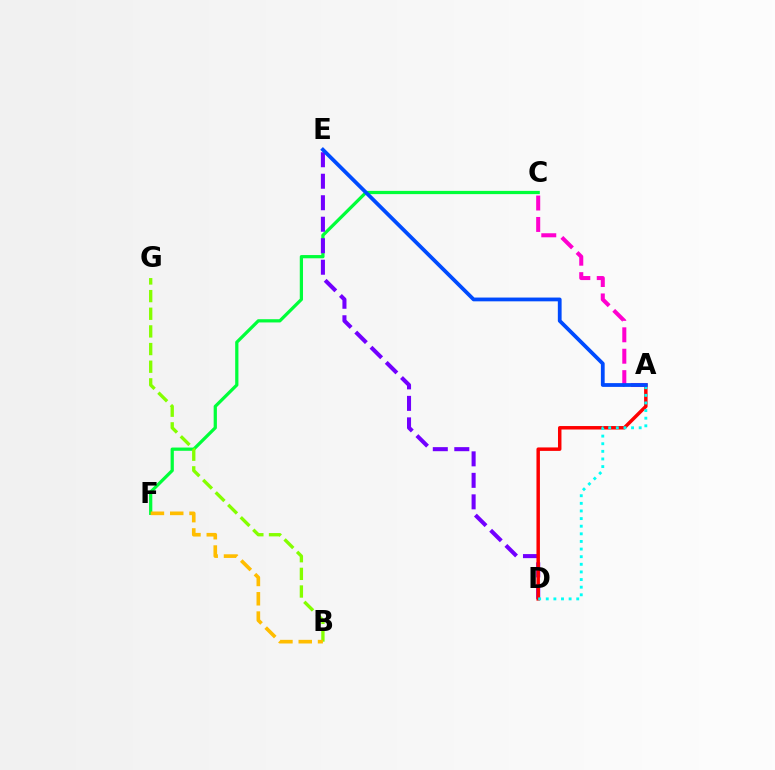{('C', 'F'): [{'color': '#00ff39', 'line_style': 'solid', 'thickness': 2.33}], ('D', 'E'): [{'color': '#7200ff', 'line_style': 'dashed', 'thickness': 2.92}], ('A', 'D'): [{'color': '#ff0000', 'line_style': 'solid', 'thickness': 2.5}, {'color': '#00fff6', 'line_style': 'dotted', 'thickness': 2.07}], ('A', 'C'): [{'color': '#ff00cf', 'line_style': 'dashed', 'thickness': 2.91}], ('A', 'E'): [{'color': '#004bff', 'line_style': 'solid', 'thickness': 2.72}], ('B', 'G'): [{'color': '#84ff00', 'line_style': 'dashed', 'thickness': 2.4}], ('B', 'F'): [{'color': '#ffbd00', 'line_style': 'dashed', 'thickness': 2.62}]}